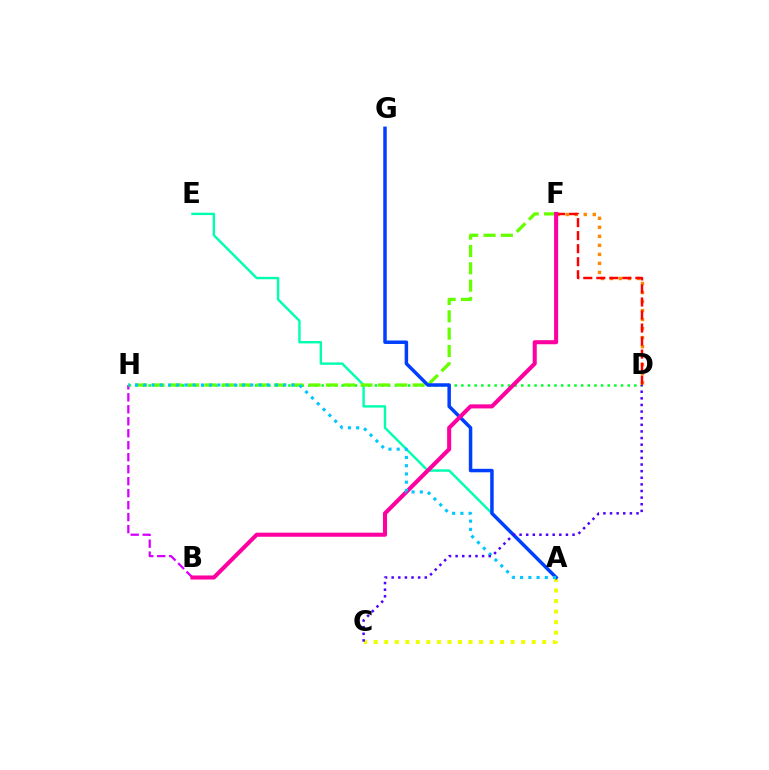{('D', 'H'): [{'color': '#00ff27', 'line_style': 'dotted', 'thickness': 1.81}], ('D', 'F'): [{'color': '#ff8800', 'line_style': 'dotted', 'thickness': 2.45}, {'color': '#ff0000', 'line_style': 'dashed', 'thickness': 1.77}], ('A', 'E'): [{'color': '#00ffaf', 'line_style': 'solid', 'thickness': 1.74}], ('A', 'C'): [{'color': '#eeff00', 'line_style': 'dotted', 'thickness': 2.86}], ('B', 'H'): [{'color': '#d600ff', 'line_style': 'dashed', 'thickness': 1.63}], ('F', 'H'): [{'color': '#66ff00', 'line_style': 'dashed', 'thickness': 2.36}], ('A', 'G'): [{'color': '#003fff', 'line_style': 'solid', 'thickness': 2.51}], ('B', 'F'): [{'color': '#ff00a0', 'line_style': 'solid', 'thickness': 2.93}], ('A', 'H'): [{'color': '#00c7ff', 'line_style': 'dotted', 'thickness': 2.24}], ('C', 'D'): [{'color': '#4f00ff', 'line_style': 'dotted', 'thickness': 1.8}]}